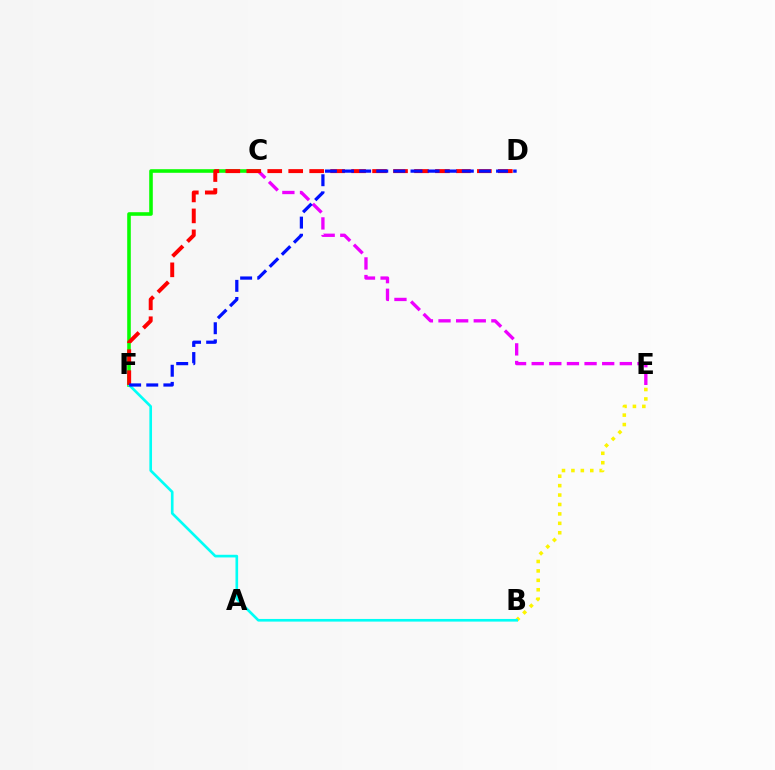{('C', 'E'): [{'color': '#ee00ff', 'line_style': 'dashed', 'thickness': 2.39}], ('C', 'F'): [{'color': '#08ff00', 'line_style': 'solid', 'thickness': 2.58}], ('B', 'E'): [{'color': '#fcf500', 'line_style': 'dotted', 'thickness': 2.56}], ('B', 'F'): [{'color': '#00fff6', 'line_style': 'solid', 'thickness': 1.91}], ('D', 'F'): [{'color': '#ff0000', 'line_style': 'dashed', 'thickness': 2.85}, {'color': '#0010ff', 'line_style': 'dashed', 'thickness': 2.32}]}